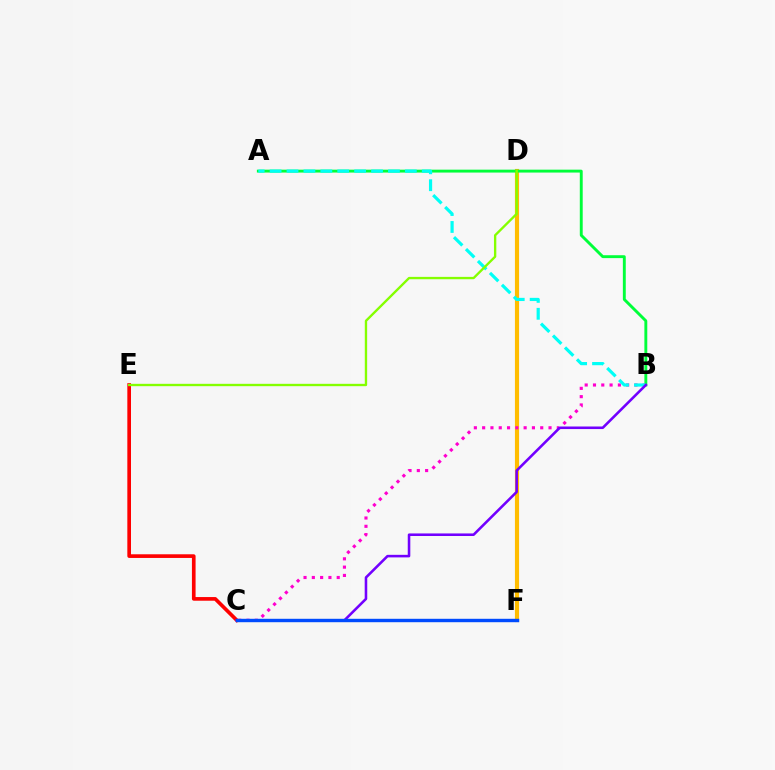{('D', 'F'): [{'color': '#ffbd00', 'line_style': 'solid', 'thickness': 2.98}], ('B', 'C'): [{'color': '#ff00cf', 'line_style': 'dotted', 'thickness': 2.25}, {'color': '#7200ff', 'line_style': 'solid', 'thickness': 1.85}], ('C', 'E'): [{'color': '#ff0000', 'line_style': 'solid', 'thickness': 2.63}], ('A', 'B'): [{'color': '#00ff39', 'line_style': 'solid', 'thickness': 2.09}, {'color': '#00fff6', 'line_style': 'dashed', 'thickness': 2.3}], ('D', 'E'): [{'color': '#84ff00', 'line_style': 'solid', 'thickness': 1.69}], ('C', 'F'): [{'color': '#004bff', 'line_style': 'solid', 'thickness': 2.45}]}